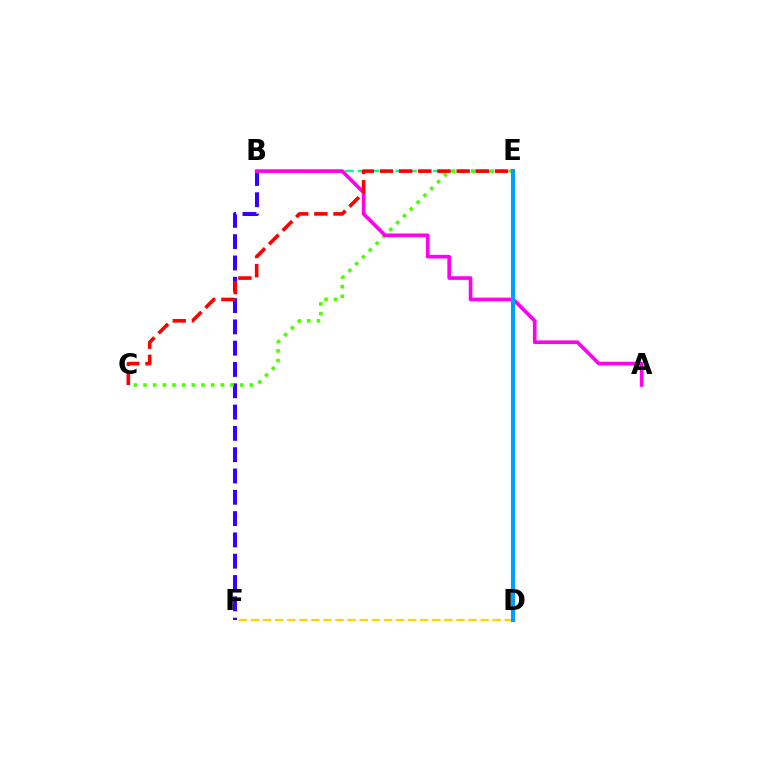{('B', 'F'): [{'color': '#3700ff', 'line_style': 'dashed', 'thickness': 2.89}], ('B', 'E'): [{'color': '#00ff86', 'line_style': 'dashed', 'thickness': 1.71}], ('D', 'F'): [{'color': '#ffd500', 'line_style': 'dashed', 'thickness': 1.64}], ('C', 'E'): [{'color': '#4fff00', 'line_style': 'dotted', 'thickness': 2.62}, {'color': '#ff0000', 'line_style': 'dashed', 'thickness': 2.6}], ('A', 'B'): [{'color': '#ff00ed', 'line_style': 'solid', 'thickness': 2.62}], ('D', 'E'): [{'color': '#009eff', 'line_style': 'solid', 'thickness': 2.95}]}